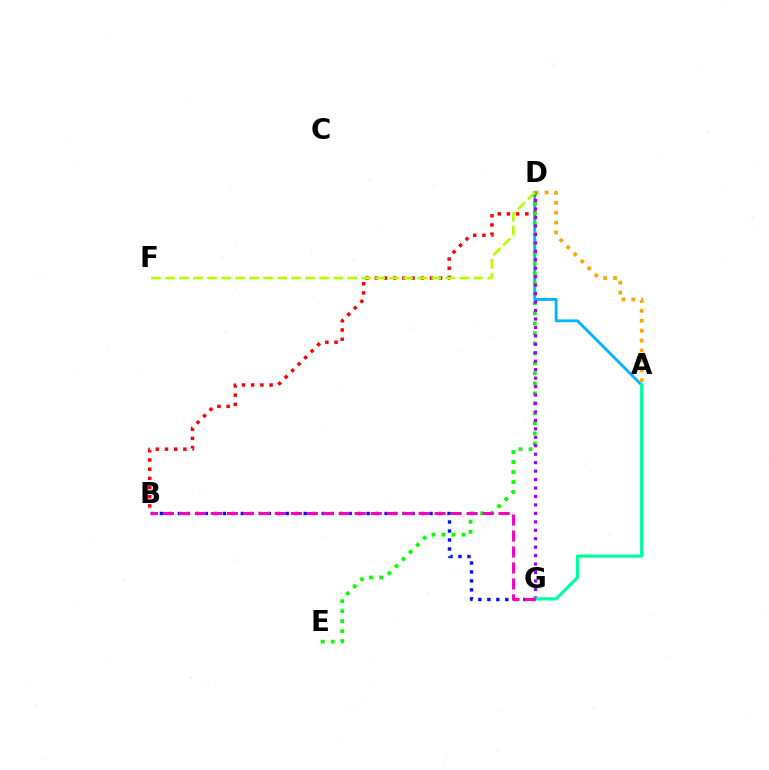{('A', 'D'): [{'color': '#00b5ff', 'line_style': 'solid', 'thickness': 2.03}, {'color': '#ffa500', 'line_style': 'dotted', 'thickness': 2.69}], ('B', 'D'): [{'color': '#ff0000', 'line_style': 'dotted', 'thickness': 2.5}], ('D', 'E'): [{'color': '#08ff00', 'line_style': 'dotted', 'thickness': 2.72}], ('D', 'G'): [{'color': '#9b00ff', 'line_style': 'dotted', 'thickness': 2.3}], ('D', 'F'): [{'color': '#b3ff00', 'line_style': 'dashed', 'thickness': 1.9}], ('A', 'G'): [{'color': '#00ff9d', 'line_style': 'solid', 'thickness': 2.3}], ('B', 'G'): [{'color': '#0010ff', 'line_style': 'dotted', 'thickness': 2.44}, {'color': '#ff00bd', 'line_style': 'dashed', 'thickness': 2.17}]}